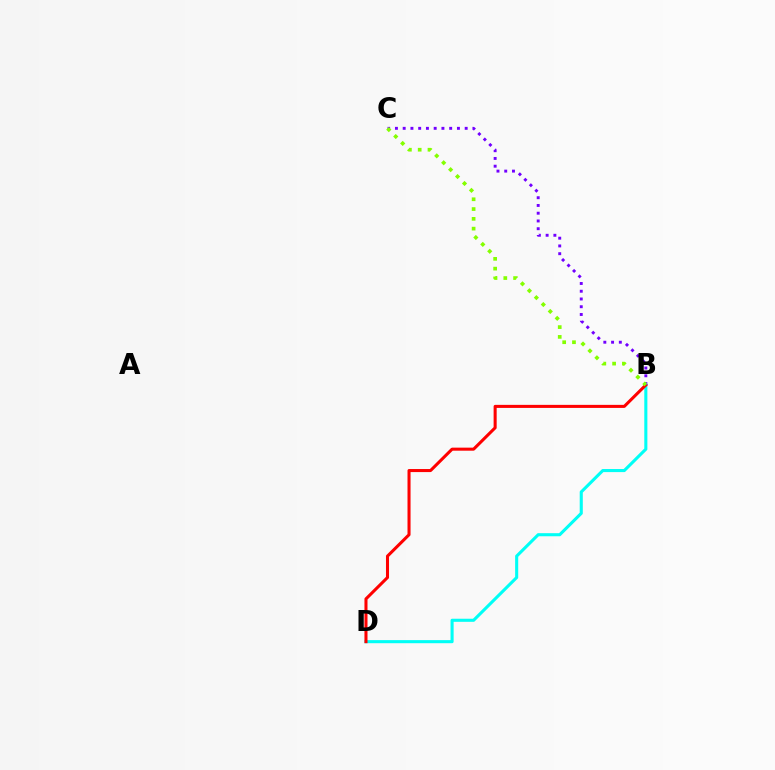{('B', 'D'): [{'color': '#00fff6', 'line_style': 'solid', 'thickness': 2.22}, {'color': '#ff0000', 'line_style': 'solid', 'thickness': 2.2}], ('B', 'C'): [{'color': '#7200ff', 'line_style': 'dotted', 'thickness': 2.11}, {'color': '#84ff00', 'line_style': 'dotted', 'thickness': 2.66}]}